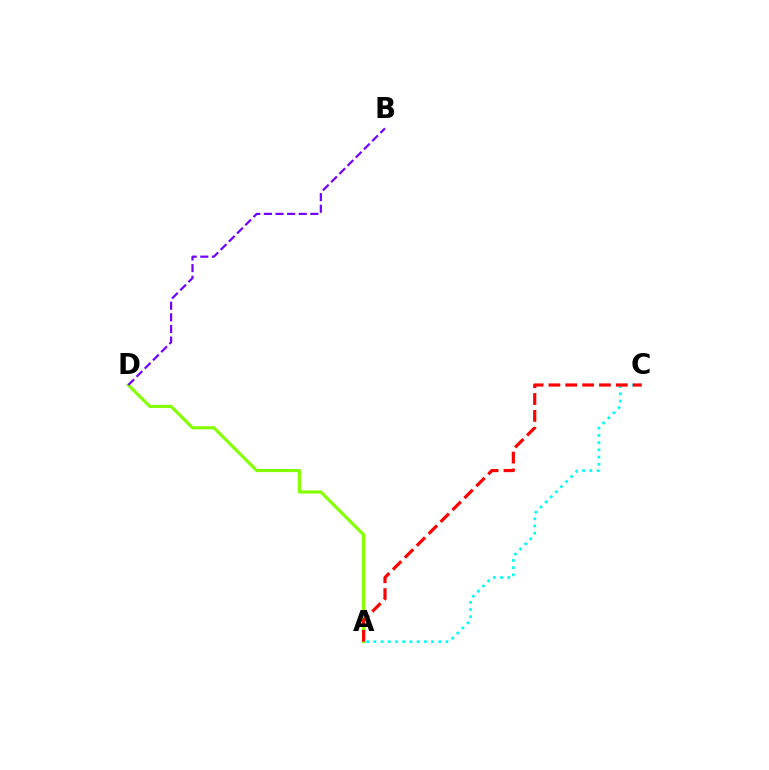{('A', 'D'): [{'color': '#84ff00', 'line_style': 'solid', 'thickness': 2.25}], ('A', 'C'): [{'color': '#00fff6', 'line_style': 'dotted', 'thickness': 1.96}, {'color': '#ff0000', 'line_style': 'dashed', 'thickness': 2.29}], ('B', 'D'): [{'color': '#7200ff', 'line_style': 'dashed', 'thickness': 1.58}]}